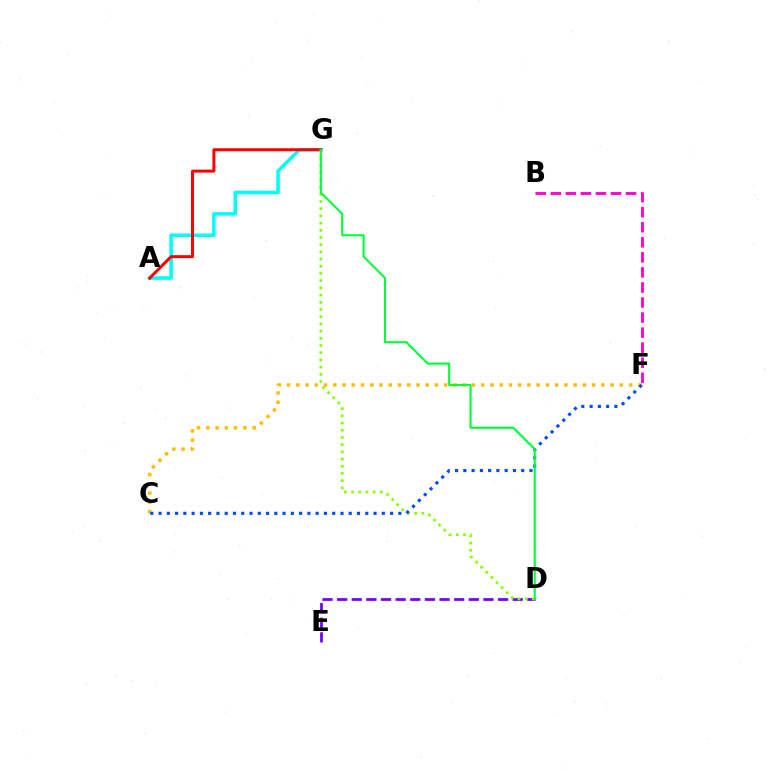{('C', 'F'): [{'color': '#ffbd00', 'line_style': 'dotted', 'thickness': 2.51}, {'color': '#004bff', 'line_style': 'dotted', 'thickness': 2.25}], ('D', 'E'): [{'color': '#7200ff', 'line_style': 'dashed', 'thickness': 1.99}], ('A', 'G'): [{'color': '#00fff6', 'line_style': 'solid', 'thickness': 2.56}, {'color': '#ff0000', 'line_style': 'solid', 'thickness': 2.16}], ('D', 'G'): [{'color': '#84ff00', 'line_style': 'dotted', 'thickness': 1.96}, {'color': '#00ff39', 'line_style': 'solid', 'thickness': 1.51}], ('B', 'F'): [{'color': '#ff00cf', 'line_style': 'dashed', 'thickness': 2.05}]}